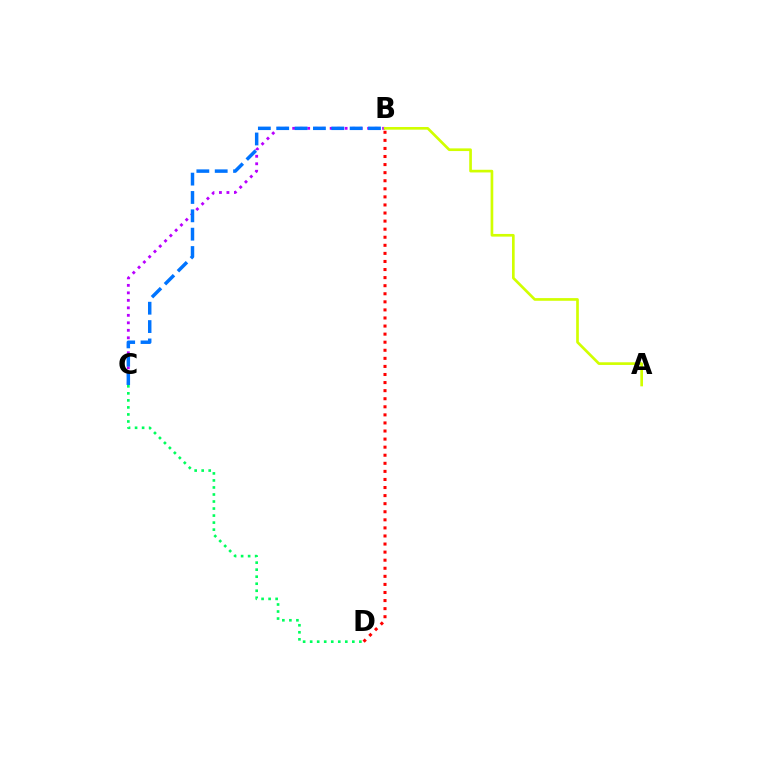{('B', 'C'): [{'color': '#b900ff', 'line_style': 'dotted', 'thickness': 2.04}, {'color': '#0074ff', 'line_style': 'dashed', 'thickness': 2.49}], ('B', 'D'): [{'color': '#ff0000', 'line_style': 'dotted', 'thickness': 2.19}], ('C', 'D'): [{'color': '#00ff5c', 'line_style': 'dotted', 'thickness': 1.91}], ('A', 'B'): [{'color': '#d1ff00', 'line_style': 'solid', 'thickness': 1.93}]}